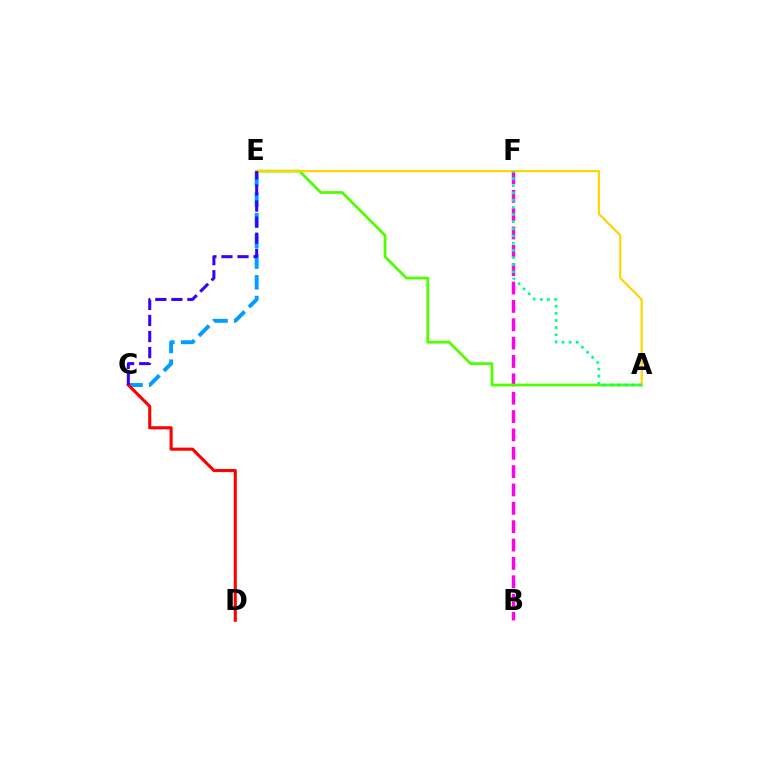{('C', 'E'): [{'color': '#009eff', 'line_style': 'dashed', 'thickness': 2.81}, {'color': '#3700ff', 'line_style': 'dashed', 'thickness': 2.18}], ('C', 'D'): [{'color': '#ff0000', 'line_style': 'solid', 'thickness': 2.22}], ('B', 'F'): [{'color': '#ff00ed', 'line_style': 'dashed', 'thickness': 2.49}], ('A', 'E'): [{'color': '#4fff00', 'line_style': 'solid', 'thickness': 1.99}, {'color': '#ffd500', 'line_style': 'solid', 'thickness': 1.58}], ('A', 'F'): [{'color': '#00ff86', 'line_style': 'dotted', 'thickness': 1.95}]}